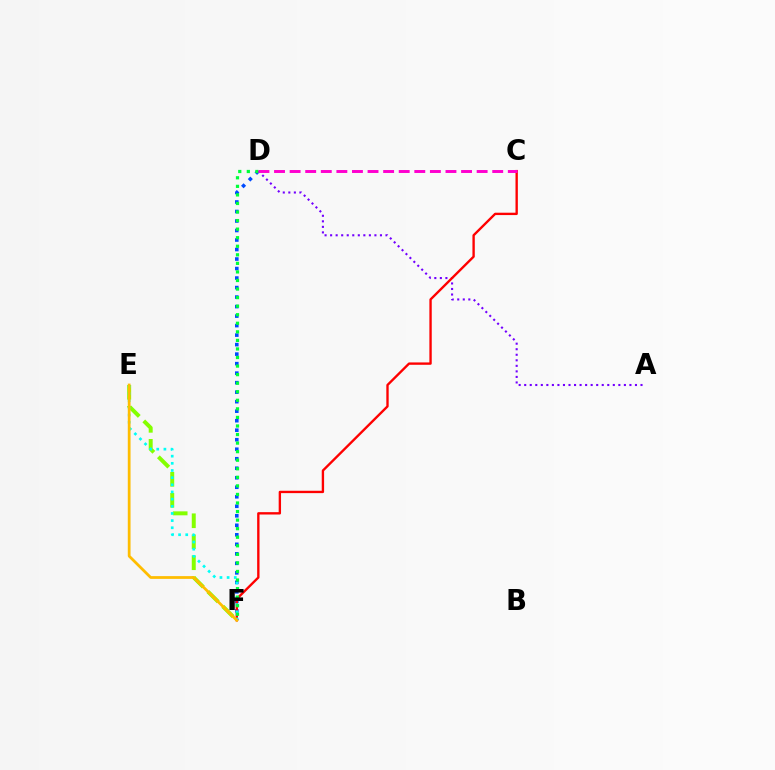{('A', 'D'): [{'color': '#7200ff', 'line_style': 'dotted', 'thickness': 1.5}], ('D', 'F'): [{'color': '#004bff', 'line_style': 'dotted', 'thickness': 2.58}, {'color': '#00ff39', 'line_style': 'dotted', 'thickness': 2.33}], ('C', 'F'): [{'color': '#ff0000', 'line_style': 'solid', 'thickness': 1.7}], ('E', 'F'): [{'color': '#84ff00', 'line_style': 'dashed', 'thickness': 2.85}, {'color': '#00fff6', 'line_style': 'dotted', 'thickness': 1.95}, {'color': '#ffbd00', 'line_style': 'solid', 'thickness': 1.98}], ('C', 'D'): [{'color': '#ff00cf', 'line_style': 'dashed', 'thickness': 2.12}]}